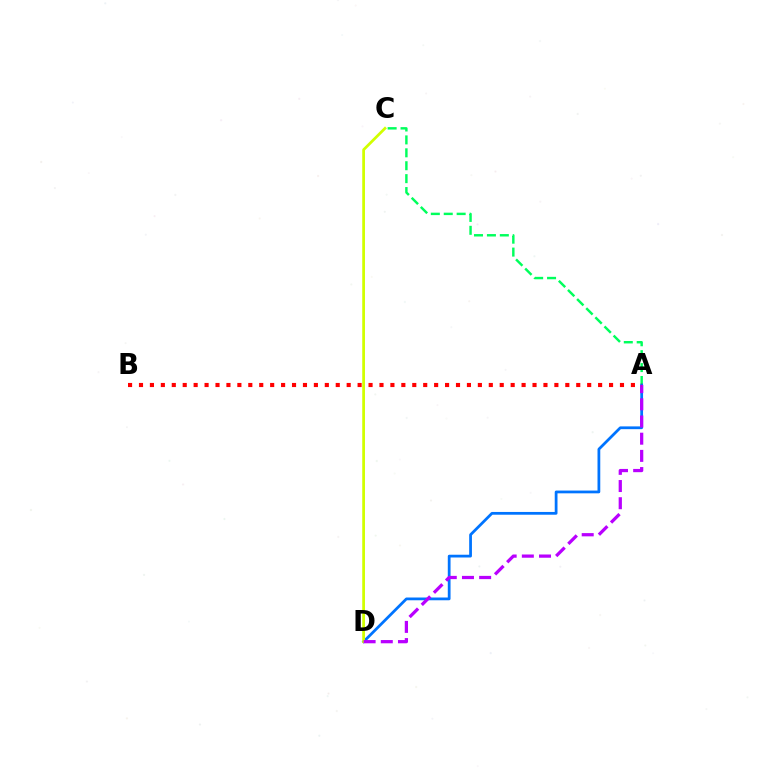{('A', 'C'): [{'color': '#00ff5c', 'line_style': 'dashed', 'thickness': 1.75}], ('A', 'D'): [{'color': '#0074ff', 'line_style': 'solid', 'thickness': 1.99}, {'color': '#b900ff', 'line_style': 'dashed', 'thickness': 2.33}], ('C', 'D'): [{'color': '#d1ff00', 'line_style': 'solid', 'thickness': 1.98}], ('A', 'B'): [{'color': '#ff0000', 'line_style': 'dotted', 'thickness': 2.97}]}